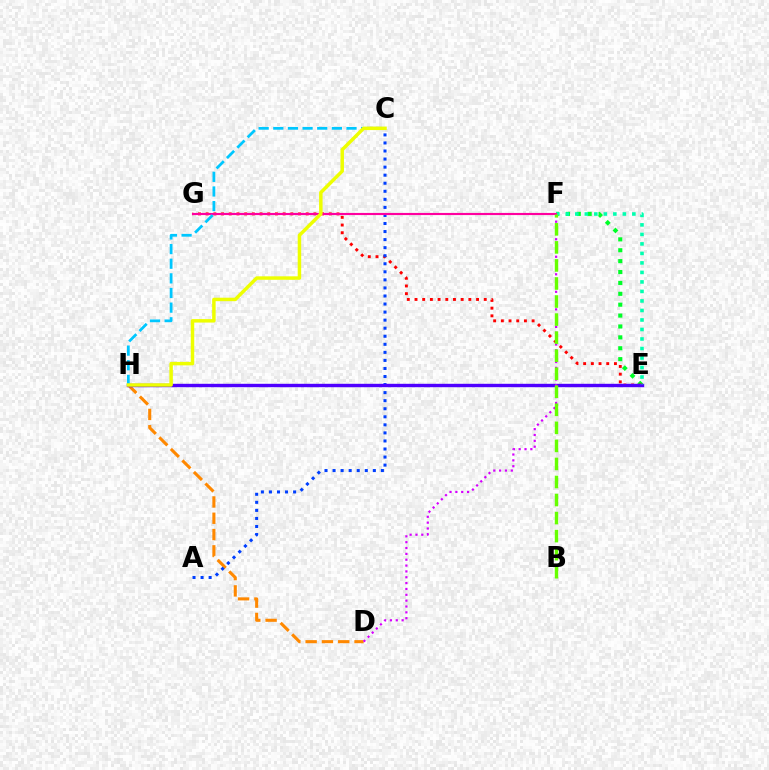{('E', 'F'): [{'color': '#00ff27', 'line_style': 'dotted', 'thickness': 2.96}, {'color': '#00ffaf', 'line_style': 'dotted', 'thickness': 2.58}], ('D', 'H'): [{'color': '#ff8800', 'line_style': 'dashed', 'thickness': 2.21}], ('E', 'G'): [{'color': '#ff0000', 'line_style': 'dotted', 'thickness': 2.09}], ('A', 'C'): [{'color': '#003fff', 'line_style': 'dotted', 'thickness': 2.19}], ('E', 'H'): [{'color': '#4f00ff', 'line_style': 'solid', 'thickness': 2.45}], ('D', 'F'): [{'color': '#d600ff', 'line_style': 'dotted', 'thickness': 1.59}], ('F', 'G'): [{'color': '#ff00a0', 'line_style': 'solid', 'thickness': 1.54}], ('B', 'F'): [{'color': '#66ff00', 'line_style': 'dashed', 'thickness': 2.45}], ('C', 'H'): [{'color': '#00c7ff', 'line_style': 'dashed', 'thickness': 1.99}, {'color': '#eeff00', 'line_style': 'solid', 'thickness': 2.5}]}